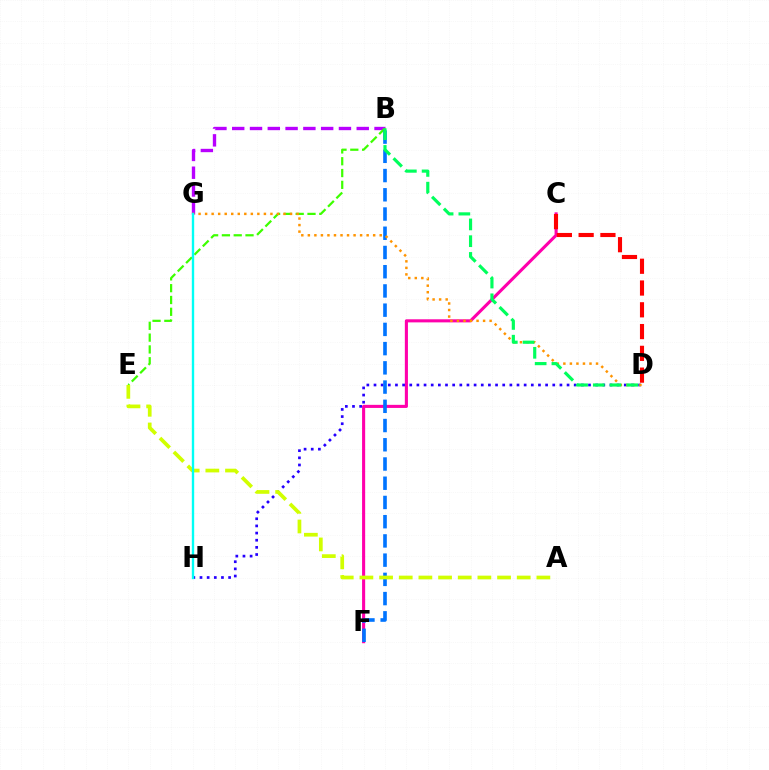{('B', 'G'): [{'color': '#b900ff', 'line_style': 'dashed', 'thickness': 2.42}], ('C', 'F'): [{'color': '#ff00ac', 'line_style': 'solid', 'thickness': 2.22}], ('D', 'H'): [{'color': '#2500ff', 'line_style': 'dotted', 'thickness': 1.94}], ('B', 'E'): [{'color': '#3dff00', 'line_style': 'dashed', 'thickness': 1.6}], ('B', 'F'): [{'color': '#0074ff', 'line_style': 'dashed', 'thickness': 2.61}], ('D', 'G'): [{'color': '#ff9400', 'line_style': 'dotted', 'thickness': 1.78}], ('A', 'E'): [{'color': '#d1ff00', 'line_style': 'dashed', 'thickness': 2.67}], ('B', 'D'): [{'color': '#00ff5c', 'line_style': 'dashed', 'thickness': 2.28}], ('C', 'D'): [{'color': '#ff0000', 'line_style': 'dashed', 'thickness': 2.96}], ('G', 'H'): [{'color': '#00fff6', 'line_style': 'solid', 'thickness': 1.7}]}